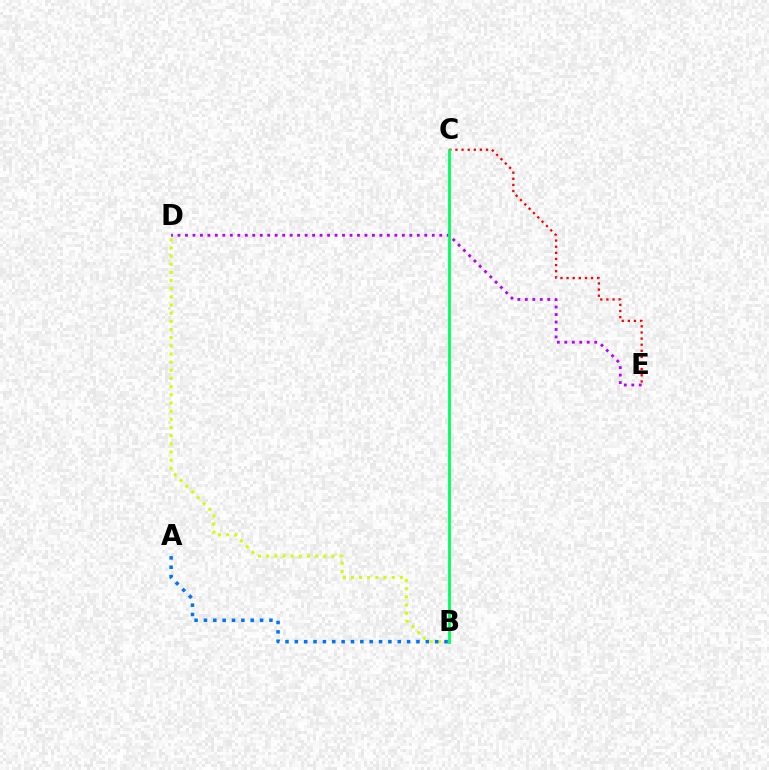{('C', 'E'): [{'color': '#ff0000', 'line_style': 'dotted', 'thickness': 1.66}], ('D', 'E'): [{'color': '#b900ff', 'line_style': 'dotted', 'thickness': 2.03}], ('B', 'D'): [{'color': '#d1ff00', 'line_style': 'dotted', 'thickness': 2.22}], ('B', 'C'): [{'color': '#00ff5c', 'line_style': 'solid', 'thickness': 2.03}], ('A', 'B'): [{'color': '#0074ff', 'line_style': 'dotted', 'thickness': 2.54}]}